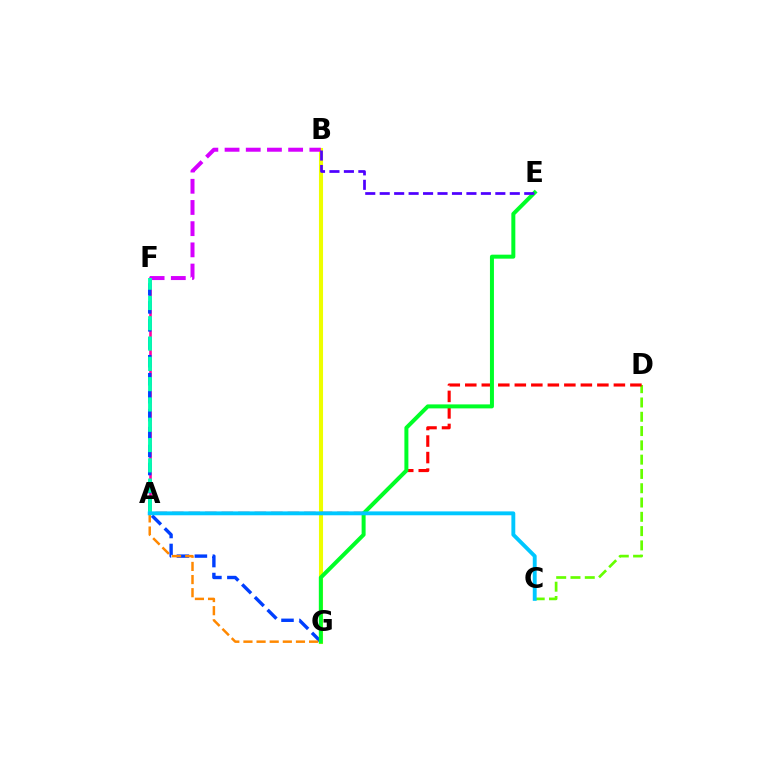{('B', 'G'): [{'color': '#eeff00', 'line_style': 'solid', 'thickness': 2.94}], ('C', 'D'): [{'color': '#66ff00', 'line_style': 'dashed', 'thickness': 1.94}], ('A', 'D'): [{'color': '#ff0000', 'line_style': 'dashed', 'thickness': 2.24}], ('A', 'F'): [{'color': '#ff00a0', 'line_style': 'solid', 'thickness': 1.88}, {'color': '#00ffaf', 'line_style': 'dashed', 'thickness': 2.76}], ('B', 'F'): [{'color': '#d600ff', 'line_style': 'dashed', 'thickness': 2.88}], ('F', 'G'): [{'color': '#003fff', 'line_style': 'dashed', 'thickness': 2.44}], ('E', 'G'): [{'color': '#00ff27', 'line_style': 'solid', 'thickness': 2.87}], ('A', 'G'): [{'color': '#ff8800', 'line_style': 'dashed', 'thickness': 1.78}], ('A', 'C'): [{'color': '#00c7ff', 'line_style': 'solid', 'thickness': 2.79}], ('B', 'E'): [{'color': '#4f00ff', 'line_style': 'dashed', 'thickness': 1.96}]}